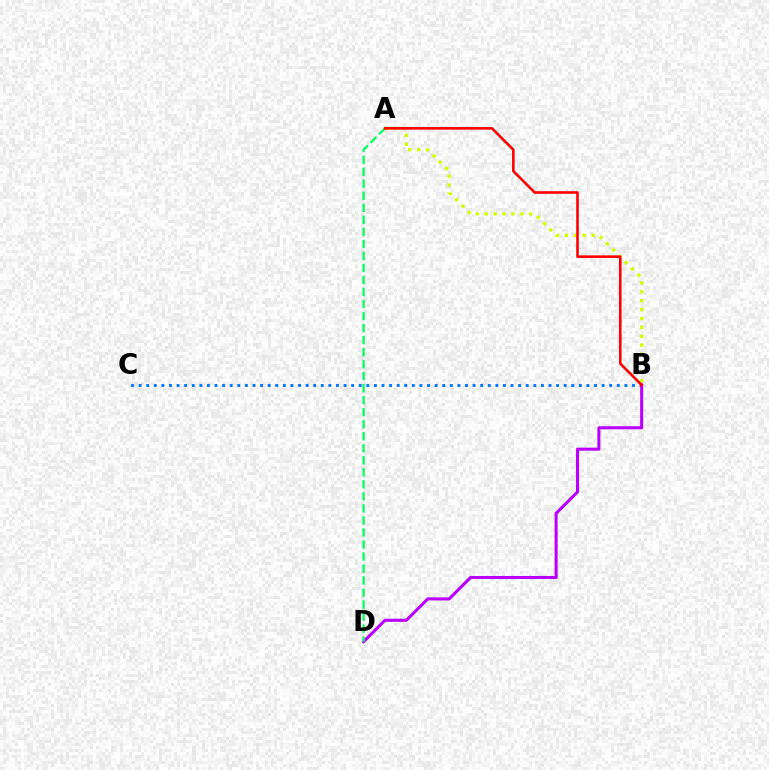{('B', 'C'): [{'color': '#0074ff', 'line_style': 'dotted', 'thickness': 2.06}], ('A', 'B'): [{'color': '#d1ff00', 'line_style': 'dotted', 'thickness': 2.42}, {'color': '#ff0000', 'line_style': 'solid', 'thickness': 1.87}], ('B', 'D'): [{'color': '#b900ff', 'line_style': 'solid', 'thickness': 2.2}], ('A', 'D'): [{'color': '#00ff5c', 'line_style': 'dashed', 'thickness': 1.63}]}